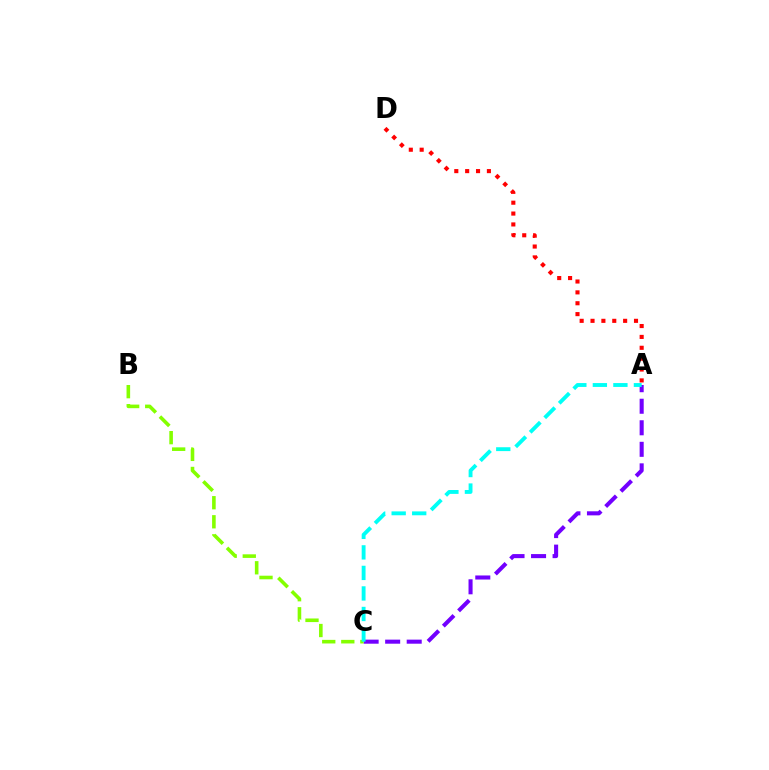{('A', 'D'): [{'color': '#ff0000', 'line_style': 'dotted', 'thickness': 2.95}], ('A', 'C'): [{'color': '#7200ff', 'line_style': 'dashed', 'thickness': 2.93}, {'color': '#00fff6', 'line_style': 'dashed', 'thickness': 2.79}], ('B', 'C'): [{'color': '#84ff00', 'line_style': 'dashed', 'thickness': 2.59}]}